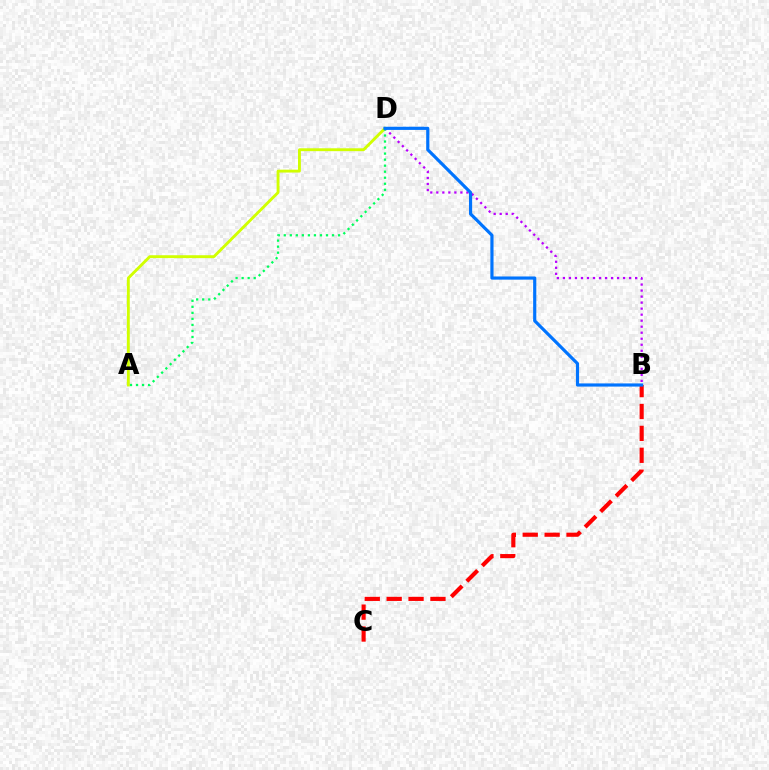{('B', 'D'): [{'color': '#b900ff', 'line_style': 'dotted', 'thickness': 1.64}, {'color': '#0074ff', 'line_style': 'solid', 'thickness': 2.28}], ('B', 'C'): [{'color': '#ff0000', 'line_style': 'dashed', 'thickness': 2.97}], ('A', 'D'): [{'color': '#d1ff00', 'line_style': 'solid', 'thickness': 2.07}, {'color': '#00ff5c', 'line_style': 'dotted', 'thickness': 1.64}]}